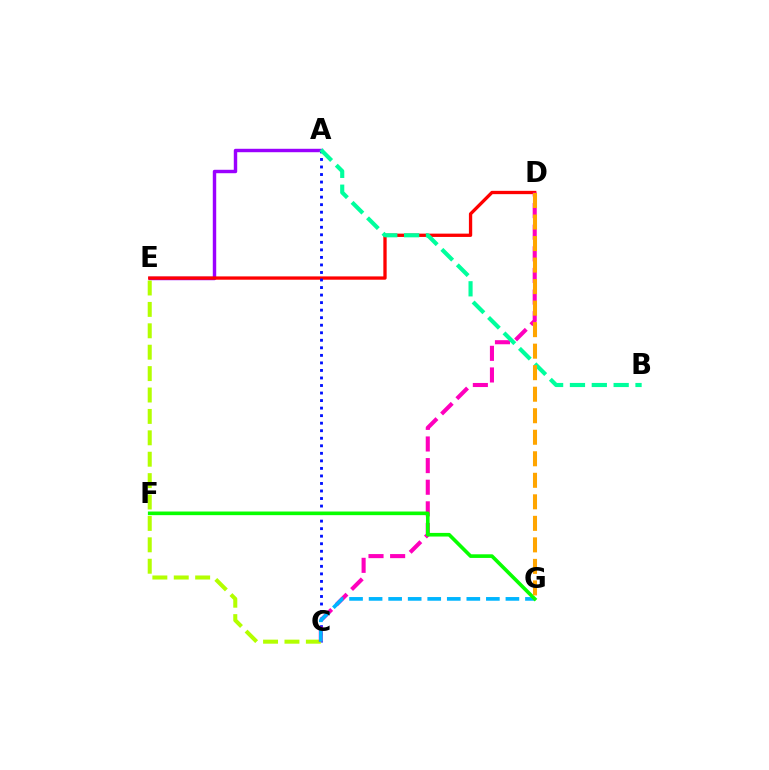{('A', 'E'): [{'color': '#9b00ff', 'line_style': 'solid', 'thickness': 2.47}], ('D', 'E'): [{'color': '#ff0000', 'line_style': 'solid', 'thickness': 2.38}], ('A', 'C'): [{'color': '#0010ff', 'line_style': 'dotted', 'thickness': 2.05}], ('C', 'E'): [{'color': '#b3ff00', 'line_style': 'dashed', 'thickness': 2.91}], ('C', 'D'): [{'color': '#ff00bd', 'line_style': 'dashed', 'thickness': 2.94}], ('C', 'G'): [{'color': '#00b5ff', 'line_style': 'dashed', 'thickness': 2.66}], ('F', 'G'): [{'color': '#08ff00', 'line_style': 'solid', 'thickness': 2.61}], ('A', 'B'): [{'color': '#00ff9d', 'line_style': 'dashed', 'thickness': 2.97}], ('D', 'G'): [{'color': '#ffa500', 'line_style': 'dashed', 'thickness': 2.92}]}